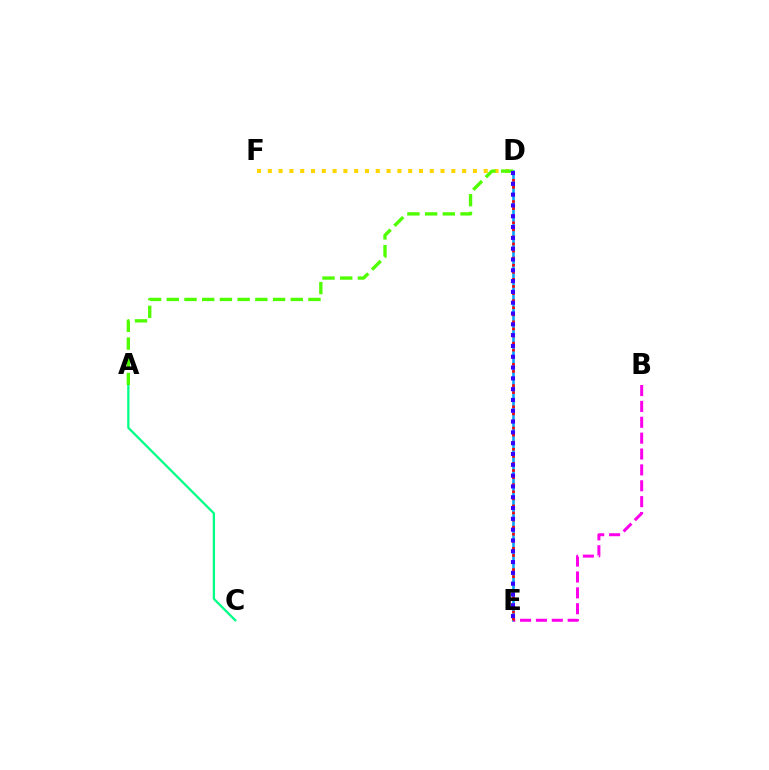{('A', 'C'): [{'color': '#00ff86', 'line_style': 'solid', 'thickness': 1.64}], ('D', 'F'): [{'color': '#ffd500', 'line_style': 'dotted', 'thickness': 2.93}], ('D', 'E'): [{'color': '#009eff', 'line_style': 'solid', 'thickness': 1.86}, {'color': '#ff0000', 'line_style': 'dotted', 'thickness': 1.92}, {'color': '#3700ff', 'line_style': 'dotted', 'thickness': 2.94}], ('B', 'E'): [{'color': '#ff00ed', 'line_style': 'dashed', 'thickness': 2.16}], ('A', 'D'): [{'color': '#4fff00', 'line_style': 'dashed', 'thickness': 2.41}]}